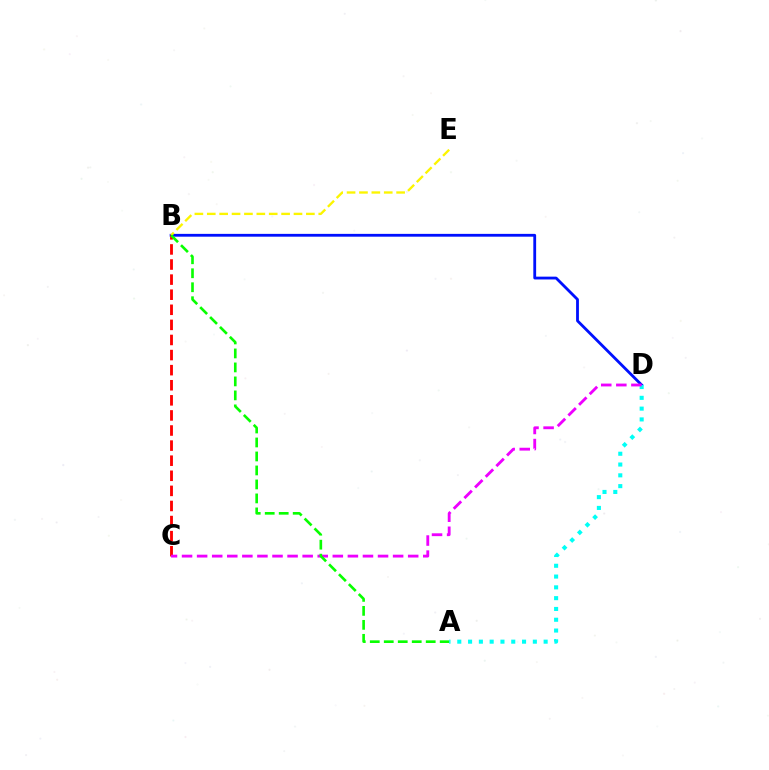{('B', 'D'): [{'color': '#0010ff', 'line_style': 'solid', 'thickness': 2.03}], ('B', 'C'): [{'color': '#ff0000', 'line_style': 'dashed', 'thickness': 2.05}], ('A', 'D'): [{'color': '#00fff6', 'line_style': 'dotted', 'thickness': 2.93}], ('C', 'D'): [{'color': '#ee00ff', 'line_style': 'dashed', 'thickness': 2.05}], ('B', 'E'): [{'color': '#fcf500', 'line_style': 'dashed', 'thickness': 1.68}], ('A', 'B'): [{'color': '#08ff00', 'line_style': 'dashed', 'thickness': 1.9}]}